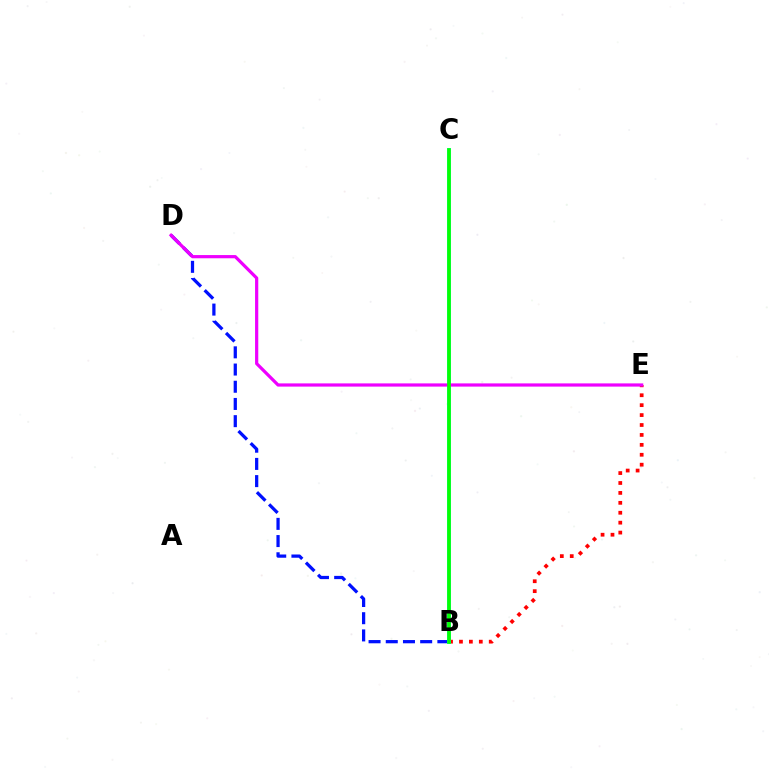{('B', 'E'): [{'color': '#ff0000', 'line_style': 'dotted', 'thickness': 2.7}], ('B', 'D'): [{'color': '#0010ff', 'line_style': 'dashed', 'thickness': 2.34}], ('B', 'C'): [{'color': '#fcf500', 'line_style': 'dashed', 'thickness': 1.93}, {'color': '#00fff6', 'line_style': 'solid', 'thickness': 2.79}, {'color': '#08ff00', 'line_style': 'solid', 'thickness': 2.63}], ('D', 'E'): [{'color': '#ee00ff', 'line_style': 'solid', 'thickness': 2.31}]}